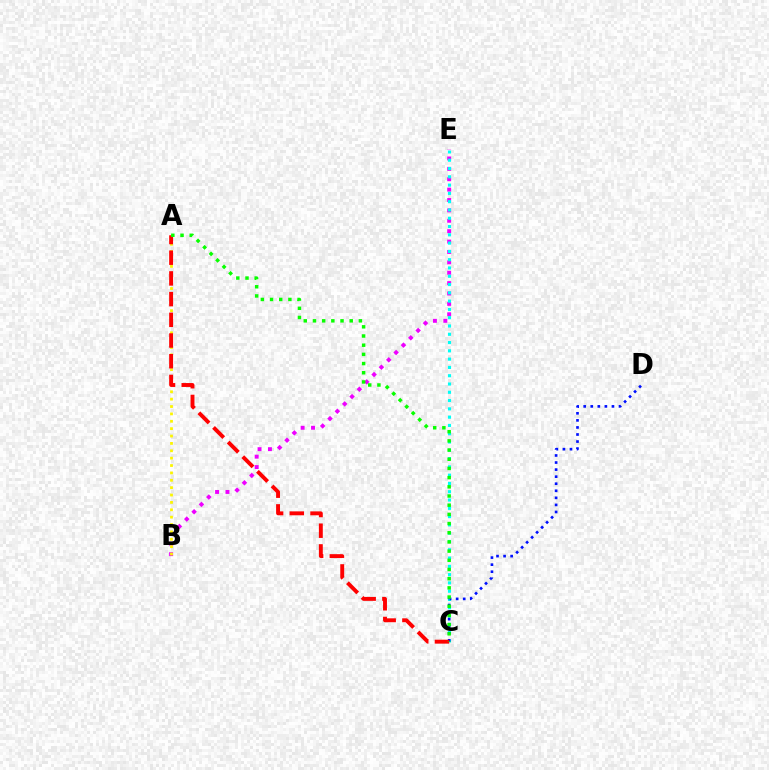{('B', 'E'): [{'color': '#ee00ff', 'line_style': 'dotted', 'thickness': 2.82}], ('C', 'E'): [{'color': '#00fff6', 'line_style': 'dotted', 'thickness': 2.25}], ('C', 'D'): [{'color': '#0010ff', 'line_style': 'dotted', 'thickness': 1.92}], ('A', 'B'): [{'color': '#fcf500', 'line_style': 'dotted', 'thickness': 2.0}], ('A', 'C'): [{'color': '#ff0000', 'line_style': 'dashed', 'thickness': 2.81}, {'color': '#08ff00', 'line_style': 'dotted', 'thickness': 2.5}]}